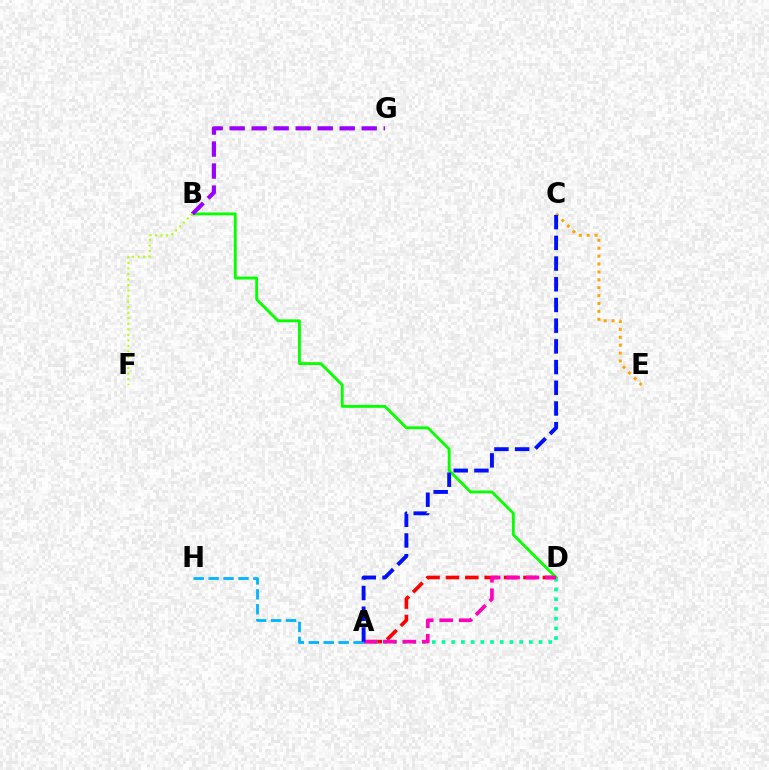{('A', 'D'): [{'color': '#ff0000', 'line_style': 'dashed', 'thickness': 2.63}, {'color': '#00ff9d', 'line_style': 'dotted', 'thickness': 2.64}, {'color': '#ff00bd', 'line_style': 'dashed', 'thickness': 2.64}], ('C', 'E'): [{'color': '#ffa500', 'line_style': 'dotted', 'thickness': 2.14}], ('A', 'H'): [{'color': '#00b5ff', 'line_style': 'dashed', 'thickness': 2.03}], ('B', 'D'): [{'color': '#08ff00', 'line_style': 'solid', 'thickness': 2.06}], ('B', 'G'): [{'color': '#9b00ff', 'line_style': 'dashed', 'thickness': 2.99}], ('B', 'F'): [{'color': '#b3ff00', 'line_style': 'dotted', 'thickness': 1.5}], ('A', 'C'): [{'color': '#0010ff', 'line_style': 'dashed', 'thickness': 2.81}]}